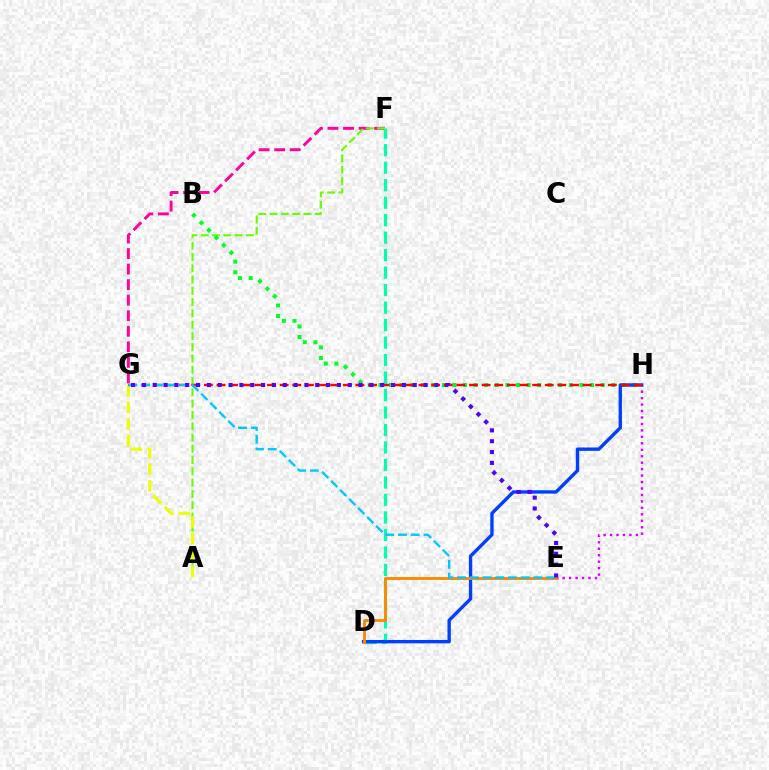{('E', 'H'): [{'color': '#d600ff', 'line_style': 'dotted', 'thickness': 1.75}], ('F', 'G'): [{'color': '#ff00a0', 'line_style': 'dashed', 'thickness': 2.11}], ('D', 'F'): [{'color': '#00ffaf', 'line_style': 'dashed', 'thickness': 2.38}], ('A', 'F'): [{'color': '#66ff00', 'line_style': 'dashed', 'thickness': 1.53}], ('B', 'H'): [{'color': '#00ff27', 'line_style': 'dotted', 'thickness': 2.88}], ('A', 'G'): [{'color': '#eeff00', 'line_style': 'dashed', 'thickness': 2.26}], ('D', 'H'): [{'color': '#003fff', 'line_style': 'solid', 'thickness': 2.43}], ('D', 'E'): [{'color': '#ff8800', 'line_style': 'solid', 'thickness': 2.08}], ('G', 'H'): [{'color': '#ff0000', 'line_style': 'dashed', 'thickness': 1.71}], ('E', 'G'): [{'color': '#00c7ff', 'line_style': 'dashed', 'thickness': 1.73}, {'color': '#4f00ff', 'line_style': 'dotted', 'thickness': 2.94}]}